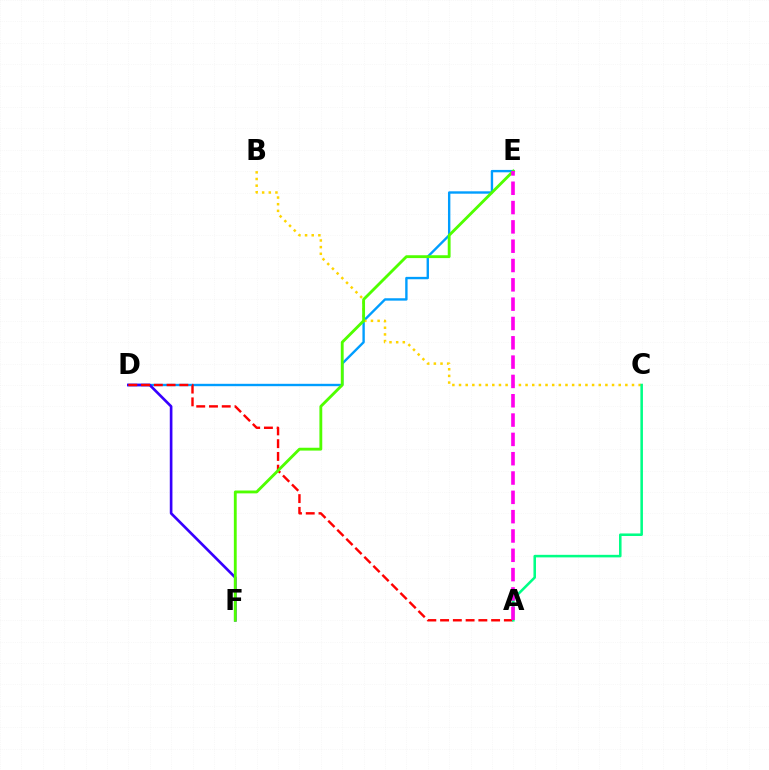{('D', 'E'): [{'color': '#009eff', 'line_style': 'solid', 'thickness': 1.72}], ('D', 'F'): [{'color': '#3700ff', 'line_style': 'solid', 'thickness': 1.91}], ('B', 'C'): [{'color': '#ffd500', 'line_style': 'dotted', 'thickness': 1.81}], ('A', 'D'): [{'color': '#ff0000', 'line_style': 'dashed', 'thickness': 1.73}], ('A', 'C'): [{'color': '#00ff86', 'line_style': 'solid', 'thickness': 1.83}], ('E', 'F'): [{'color': '#4fff00', 'line_style': 'solid', 'thickness': 2.05}], ('A', 'E'): [{'color': '#ff00ed', 'line_style': 'dashed', 'thickness': 2.62}]}